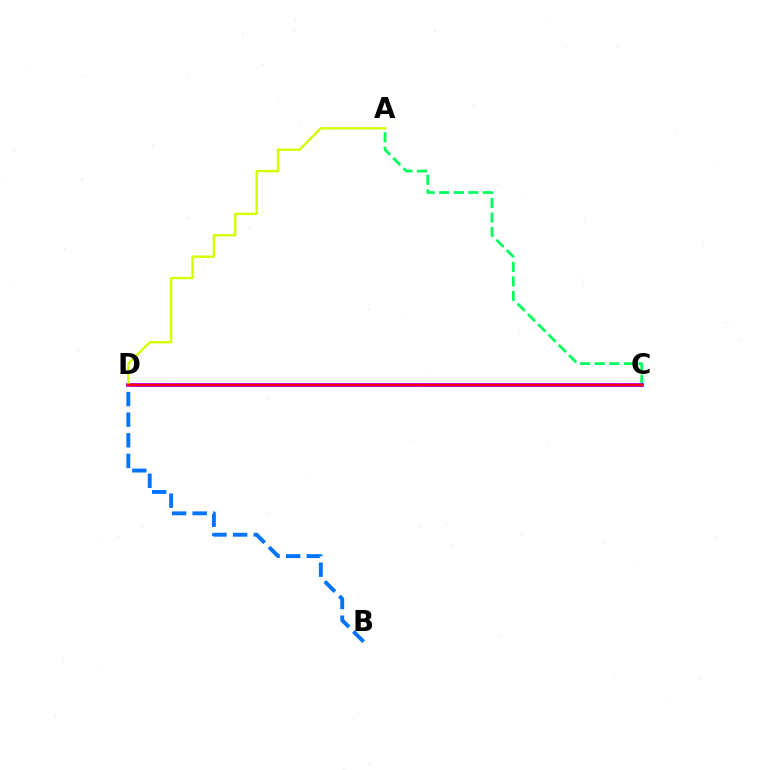{('A', 'C'): [{'color': '#00ff5c', 'line_style': 'dashed', 'thickness': 1.98}], ('B', 'D'): [{'color': '#0074ff', 'line_style': 'dashed', 'thickness': 2.8}], ('C', 'D'): [{'color': '#b900ff', 'line_style': 'solid', 'thickness': 2.76}, {'color': '#ff0000', 'line_style': 'solid', 'thickness': 1.72}], ('A', 'D'): [{'color': '#d1ff00', 'line_style': 'solid', 'thickness': 1.7}]}